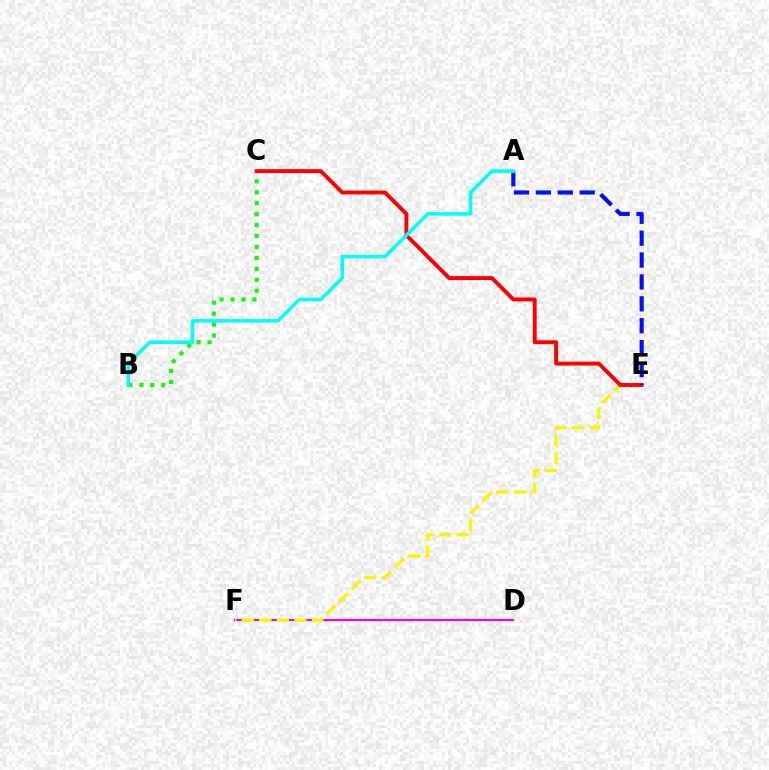{('B', 'C'): [{'color': '#08ff00', 'line_style': 'dotted', 'thickness': 2.97}], ('D', 'F'): [{'color': '#ee00ff', 'line_style': 'solid', 'thickness': 1.52}], ('E', 'F'): [{'color': '#fcf500', 'line_style': 'dashed', 'thickness': 2.38}], ('C', 'E'): [{'color': '#ff0000', 'line_style': 'solid', 'thickness': 2.82}], ('A', 'E'): [{'color': '#0010ff', 'line_style': 'dashed', 'thickness': 2.97}], ('A', 'B'): [{'color': '#00fff6', 'line_style': 'solid', 'thickness': 2.55}]}